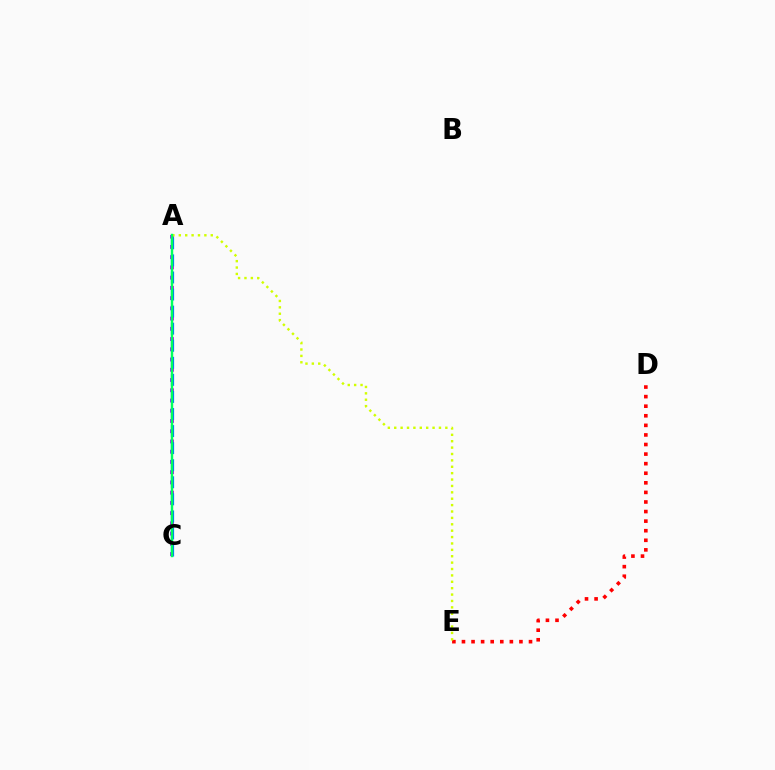{('A', 'C'): [{'color': '#b900ff', 'line_style': 'dotted', 'thickness': 2.78}, {'color': '#0074ff', 'line_style': 'dashed', 'thickness': 2.32}, {'color': '#00ff5c', 'line_style': 'solid', 'thickness': 1.75}], ('D', 'E'): [{'color': '#ff0000', 'line_style': 'dotted', 'thickness': 2.6}], ('A', 'E'): [{'color': '#d1ff00', 'line_style': 'dotted', 'thickness': 1.74}]}